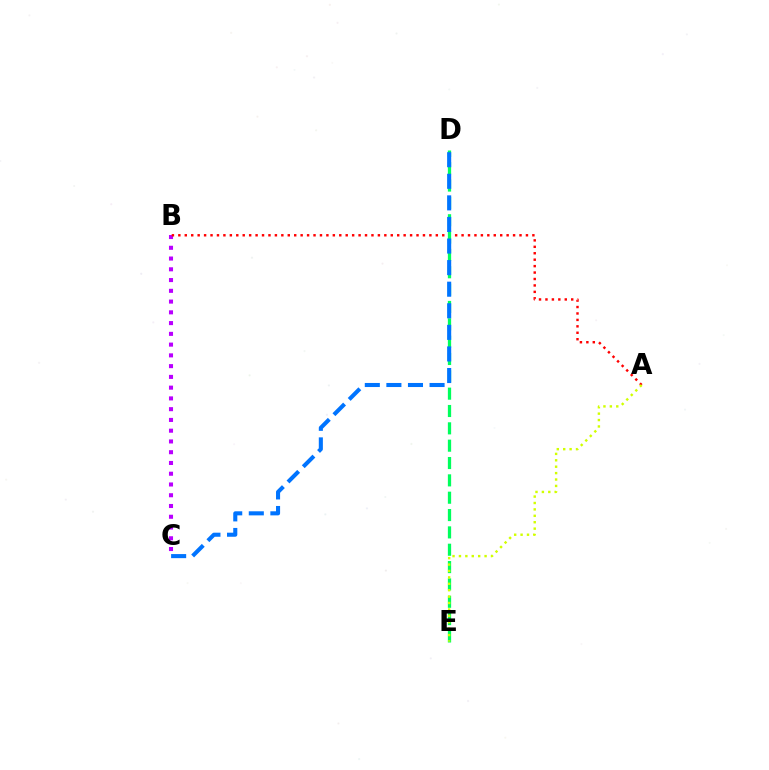{('B', 'C'): [{'color': '#b900ff', 'line_style': 'dotted', 'thickness': 2.92}], ('A', 'B'): [{'color': '#ff0000', 'line_style': 'dotted', 'thickness': 1.75}], ('D', 'E'): [{'color': '#00ff5c', 'line_style': 'dashed', 'thickness': 2.36}], ('C', 'D'): [{'color': '#0074ff', 'line_style': 'dashed', 'thickness': 2.93}], ('A', 'E'): [{'color': '#d1ff00', 'line_style': 'dotted', 'thickness': 1.74}]}